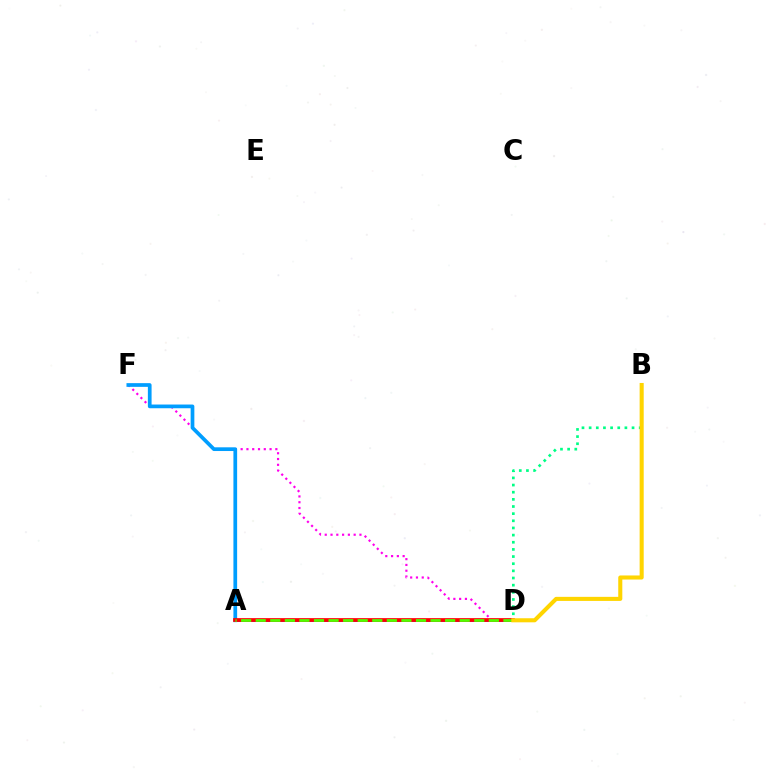{('B', 'D'): [{'color': '#00ff86', 'line_style': 'dotted', 'thickness': 1.94}, {'color': '#ffd500', 'line_style': 'solid', 'thickness': 2.93}], ('D', 'F'): [{'color': '#ff00ed', 'line_style': 'dotted', 'thickness': 1.57}], ('A', 'D'): [{'color': '#3700ff', 'line_style': 'solid', 'thickness': 1.91}, {'color': '#ff0000', 'line_style': 'solid', 'thickness': 2.67}, {'color': '#4fff00', 'line_style': 'dashed', 'thickness': 1.98}], ('A', 'F'): [{'color': '#009eff', 'line_style': 'solid', 'thickness': 2.67}]}